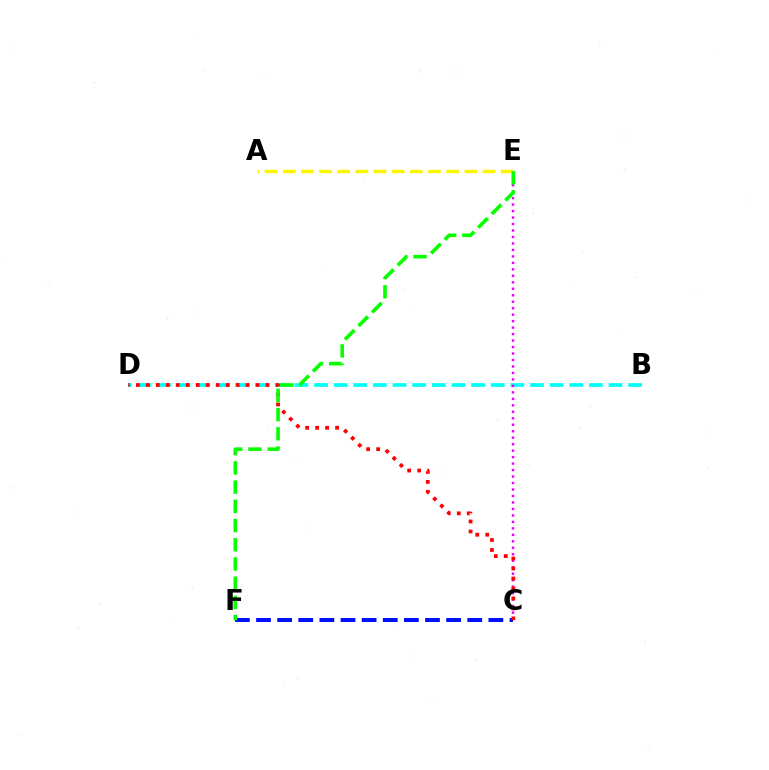{('B', 'D'): [{'color': '#00fff6', 'line_style': 'dashed', 'thickness': 2.67}], ('C', 'E'): [{'color': '#ee00ff', 'line_style': 'dotted', 'thickness': 1.76}], ('A', 'E'): [{'color': '#fcf500', 'line_style': 'dashed', 'thickness': 2.47}], ('C', 'F'): [{'color': '#0010ff', 'line_style': 'dashed', 'thickness': 2.87}], ('C', 'D'): [{'color': '#ff0000', 'line_style': 'dotted', 'thickness': 2.71}], ('E', 'F'): [{'color': '#08ff00', 'line_style': 'dashed', 'thickness': 2.61}]}